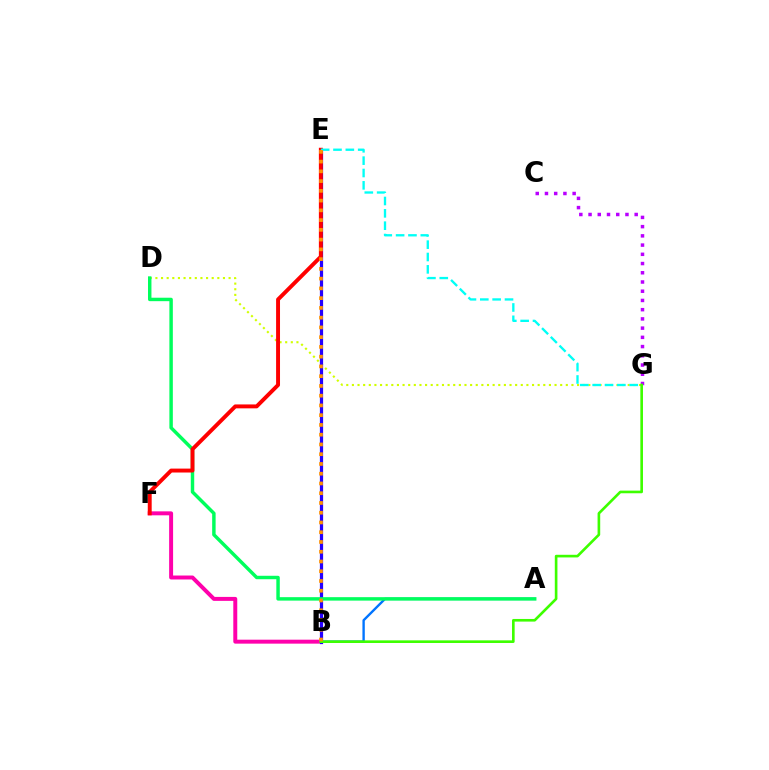{('B', 'F'): [{'color': '#ff00ac', 'line_style': 'solid', 'thickness': 2.85}], ('D', 'G'): [{'color': '#d1ff00', 'line_style': 'dotted', 'thickness': 1.53}], ('B', 'E'): [{'color': '#2500ff', 'line_style': 'solid', 'thickness': 2.32}, {'color': '#ff9400', 'line_style': 'dotted', 'thickness': 2.65}], ('A', 'B'): [{'color': '#0074ff', 'line_style': 'solid', 'thickness': 1.71}], ('C', 'G'): [{'color': '#b900ff', 'line_style': 'dotted', 'thickness': 2.51}], ('B', 'G'): [{'color': '#3dff00', 'line_style': 'solid', 'thickness': 1.9}], ('A', 'D'): [{'color': '#00ff5c', 'line_style': 'solid', 'thickness': 2.48}], ('E', 'F'): [{'color': '#ff0000', 'line_style': 'solid', 'thickness': 2.82}], ('E', 'G'): [{'color': '#00fff6', 'line_style': 'dashed', 'thickness': 1.68}]}